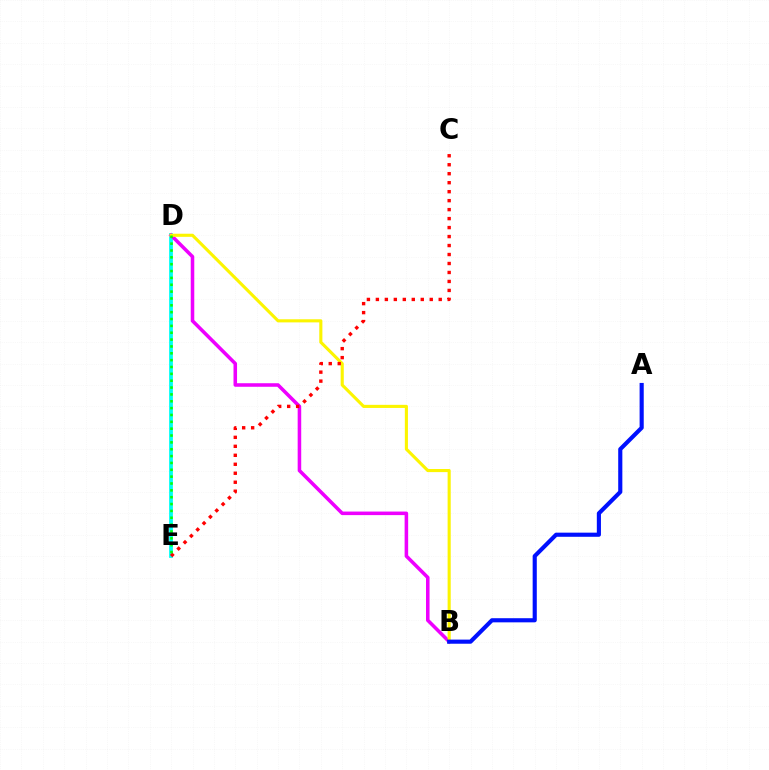{('D', 'E'): [{'color': '#00fff6', 'line_style': 'solid', 'thickness': 2.72}, {'color': '#08ff00', 'line_style': 'dotted', 'thickness': 1.86}], ('B', 'D'): [{'color': '#ee00ff', 'line_style': 'solid', 'thickness': 2.56}, {'color': '#fcf500', 'line_style': 'solid', 'thickness': 2.24}], ('C', 'E'): [{'color': '#ff0000', 'line_style': 'dotted', 'thickness': 2.44}], ('A', 'B'): [{'color': '#0010ff', 'line_style': 'solid', 'thickness': 2.97}]}